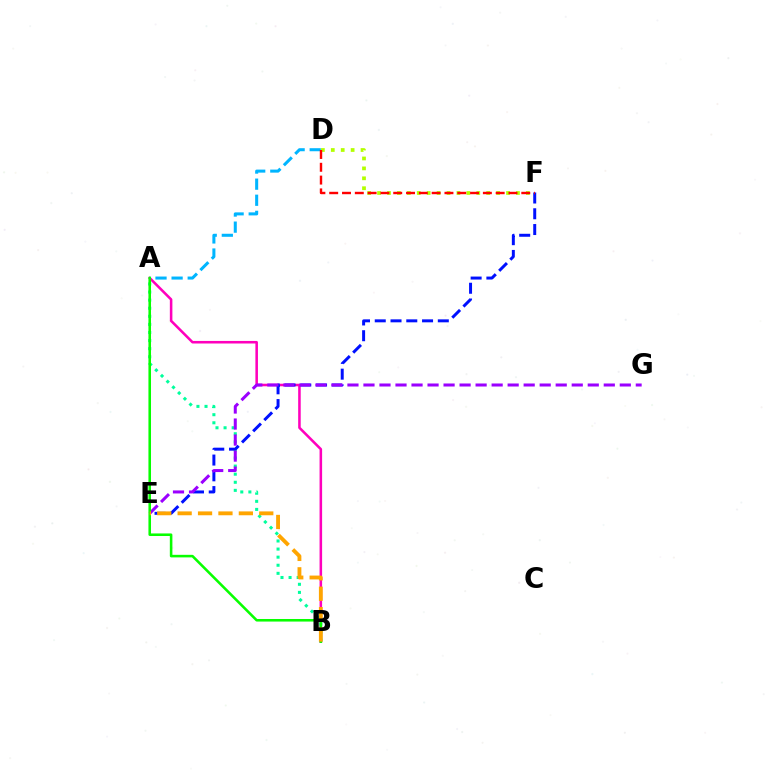{('A', 'D'): [{'color': '#00b5ff', 'line_style': 'dashed', 'thickness': 2.19}], ('A', 'B'): [{'color': '#ff00bd', 'line_style': 'solid', 'thickness': 1.84}, {'color': '#00ff9d', 'line_style': 'dotted', 'thickness': 2.2}, {'color': '#08ff00', 'line_style': 'solid', 'thickness': 1.85}], ('E', 'F'): [{'color': '#0010ff', 'line_style': 'dashed', 'thickness': 2.14}], ('D', 'F'): [{'color': '#b3ff00', 'line_style': 'dotted', 'thickness': 2.7}, {'color': '#ff0000', 'line_style': 'dashed', 'thickness': 1.74}], ('E', 'G'): [{'color': '#9b00ff', 'line_style': 'dashed', 'thickness': 2.18}], ('B', 'E'): [{'color': '#ffa500', 'line_style': 'dashed', 'thickness': 2.77}]}